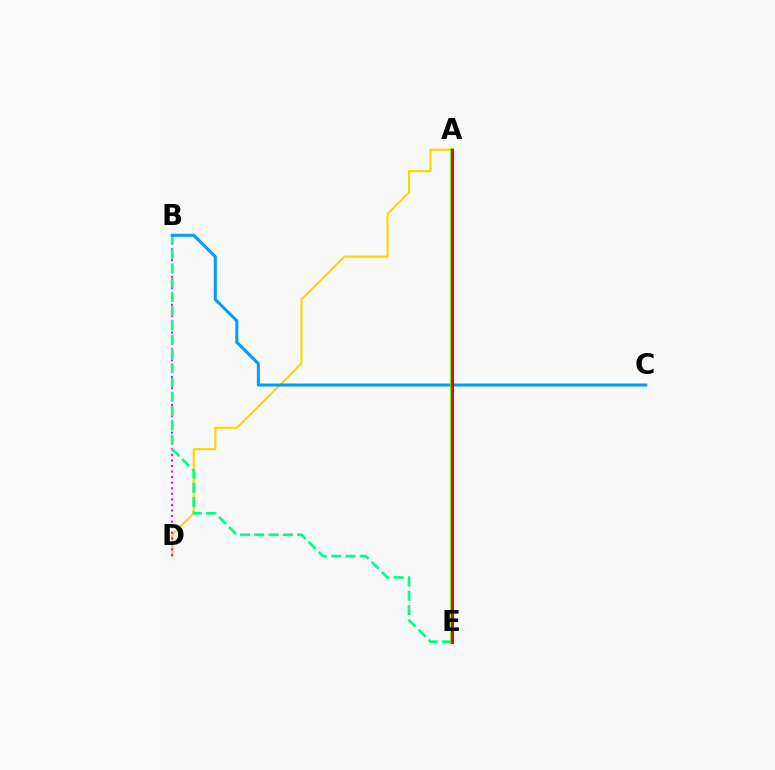{('A', 'D'): [{'color': '#ffd500', 'line_style': 'solid', 'thickness': 1.52}], ('B', 'D'): [{'color': '#ff00ed', 'line_style': 'dotted', 'thickness': 1.51}], ('A', 'E'): [{'color': '#3700ff', 'line_style': 'dotted', 'thickness': 2.14}, {'color': '#4fff00', 'line_style': 'solid', 'thickness': 2.64}, {'color': '#ff0000', 'line_style': 'solid', 'thickness': 2.22}], ('B', 'E'): [{'color': '#00ff86', 'line_style': 'dashed', 'thickness': 1.94}], ('B', 'C'): [{'color': '#009eff', 'line_style': 'solid', 'thickness': 2.18}]}